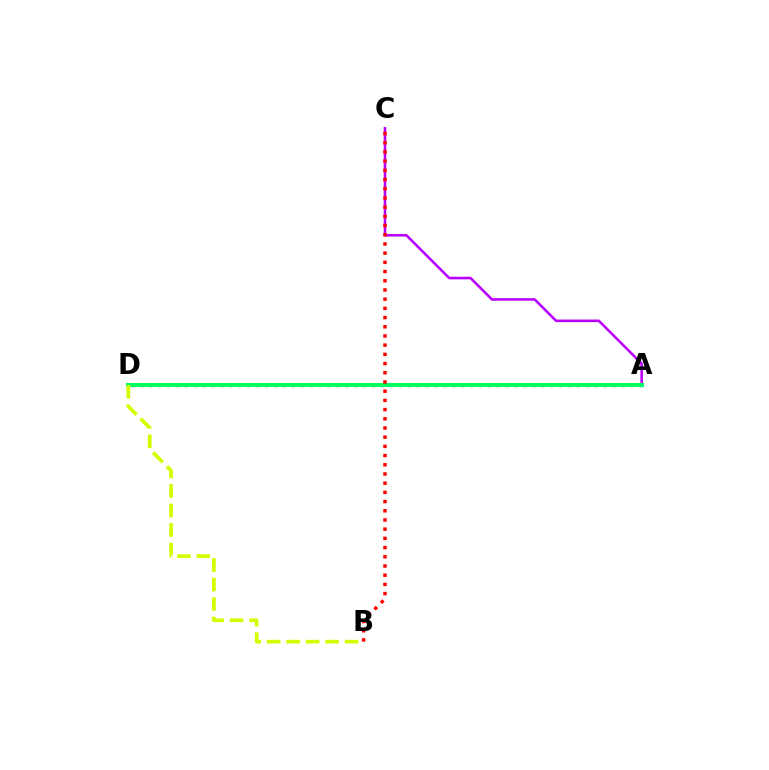{('A', 'D'): [{'color': '#0074ff', 'line_style': 'dotted', 'thickness': 2.42}, {'color': '#00ff5c', 'line_style': 'solid', 'thickness': 2.83}], ('A', 'C'): [{'color': '#b900ff', 'line_style': 'solid', 'thickness': 1.86}], ('B', 'D'): [{'color': '#d1ff00', 'line_style': 'dashed', 'thickness': 2.65}], ('B', 'C'): [{'color': '#ff0000', 'line_style': 'dotted', 'thickness': 2.5}]}